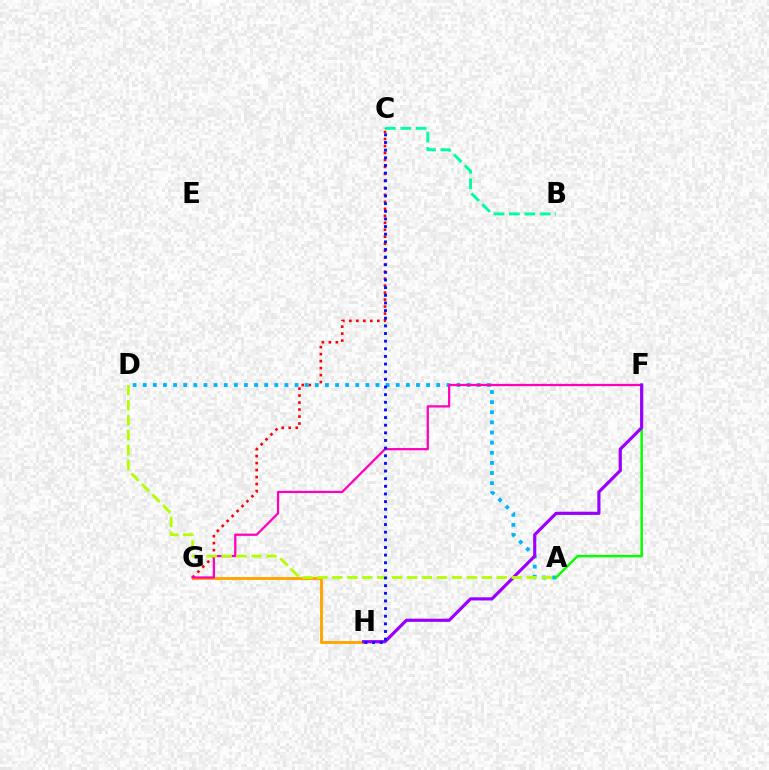{('G', 'H'): [{'color': '#ffa500', 'line_style': 'solid', 'thickness': 2.07}], ('C', 'G'): [{'color': '#ff0000', 'line_style': 'dotted', 'thickness': 1.9}], ('A', 'D'): [{'color': '#00b5ff', 'line_style': 'dotted', 'thickness': 2.75}, {'color': '#b3ff00', 'line_style': 'dashed', 'thickness': 2.03}], ('F', 'G'): [{'color': '#ff00bd', 'line_style': 'solid', 'thickness': 1.62}], ('A', 'F'): [{'color': '#08ff00', 'line_style': 'solid', 'thickness': 1.79}], ('B', 'C'): [{'color': '#00ff9d', 'line_style': 'dashed', 'thickness': 2.09}], ('F', 'H'): [{'color': '#9b00ff', 'line_style': 'solid', 'thickness': 2.28}], ('C', 'H'): [{'color': '#0010ff', 'line_style': 'dotted', 'thickness': 2.08}]}